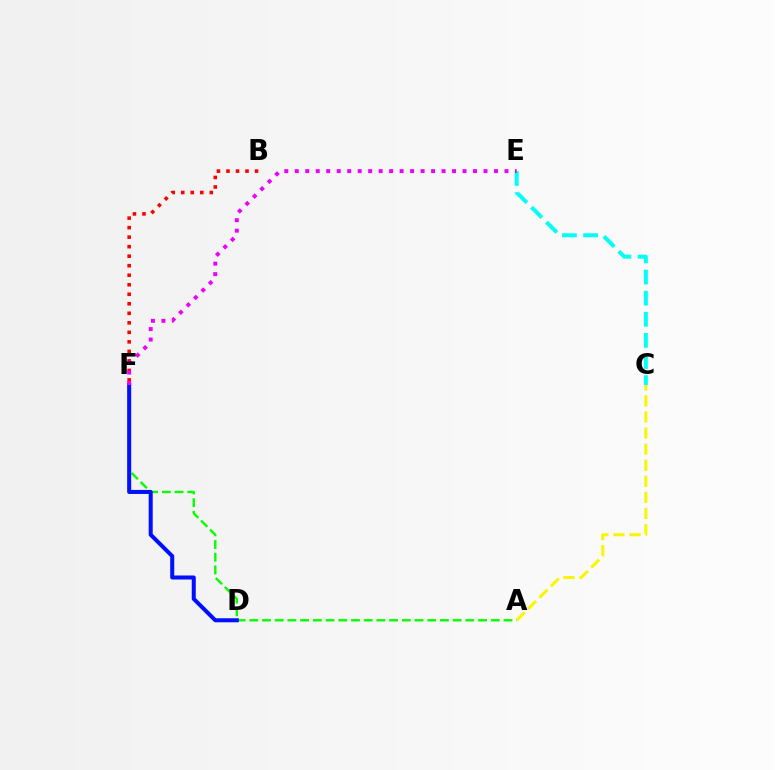{('A', 'F'): [{'color': '#08ff00', 'line_style': 'dashed', 'thickness': 1.73}], ('D', 'F'): [{'color': '#0010ff', 'line_style': 'solid', 'thickness': 2.9}], ('C', 'E'): [{'color': '#00fff6', 'line_style': 'dashed', 'thickness': 2.87}], ('B', 'F'): [{'color': '#ff0000', 'line_style': 'dotted', 'thickness': 2.59}], ('E', 'F'): [{'color': '#ee00ff', 'line_style': 'dotted', 'thickness': 2.85}], ('A', 'C'): [{'color': '#fcf500', 'line_style': 'dashed', 'thickness': 2.18}]}